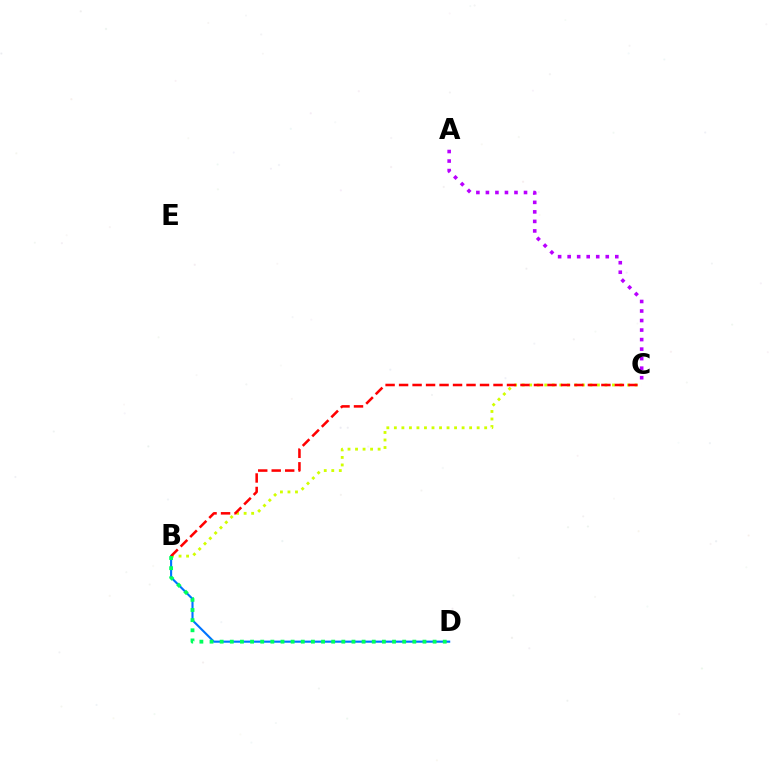{('B', 'D'): [{'color': '#0074ff', 'line_style': 'solid', 'thickness': 1.53}, {'color': '#00ff5c', 'line_style': 'dotted', 'thickness': 2.75}], ('A', 'C'): [{'color': '#b900ff', 'line_style': 'dotted', 'thickness': 2.59}], ('B', 'C'): [{'color': '#d1ff00', 'line_style': 'dotted', 'thickness': 2.04}, {'color': '#ff0000', 'line_style': 'dashed', 'thickness': 1.83}]}